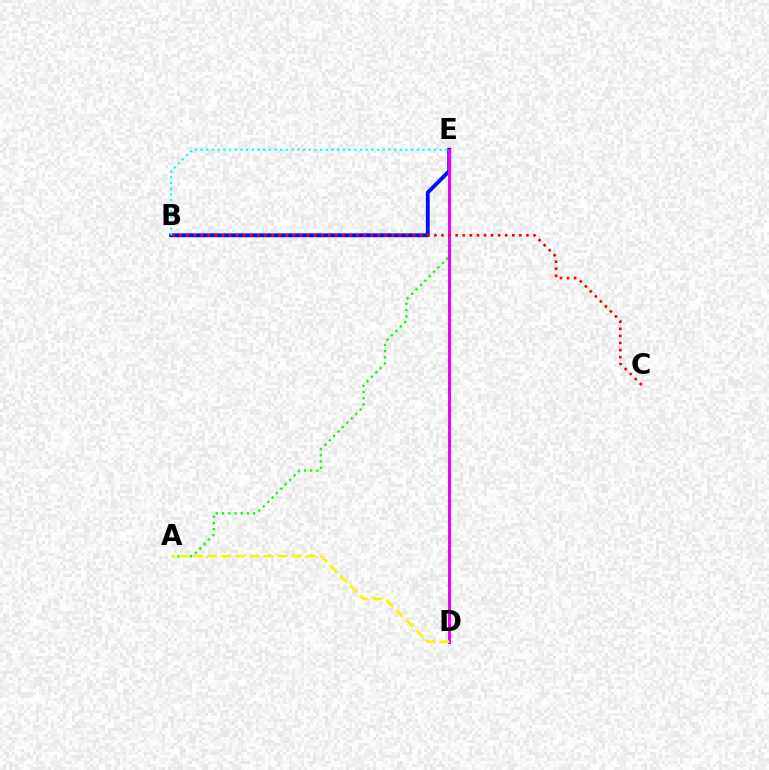{('B', 'E'): [{'color': '#0010ff', 'line_style': 'solid', 'thickness': 2.79}, {'color': '#00fff6', 'line_style': 'dotted', 'thickness': 1.55}], ('A', 'E'): [{'color': '#08ff00', 'line_style': 'dotted', 'thickness': 1.69}], ('D', 'E'): [{'color': '#ee00ff', 'line_style': 'solid', 'thickness': 2.18}], ('A', 'D'): [{'color': '#fcf500', 'line_style': 'dashed', 'thickness': 1.91}], ('B', 'C'): [{'color': '#ff0000', 'line_style': 'dotted', 'thickness': 1.92}]}